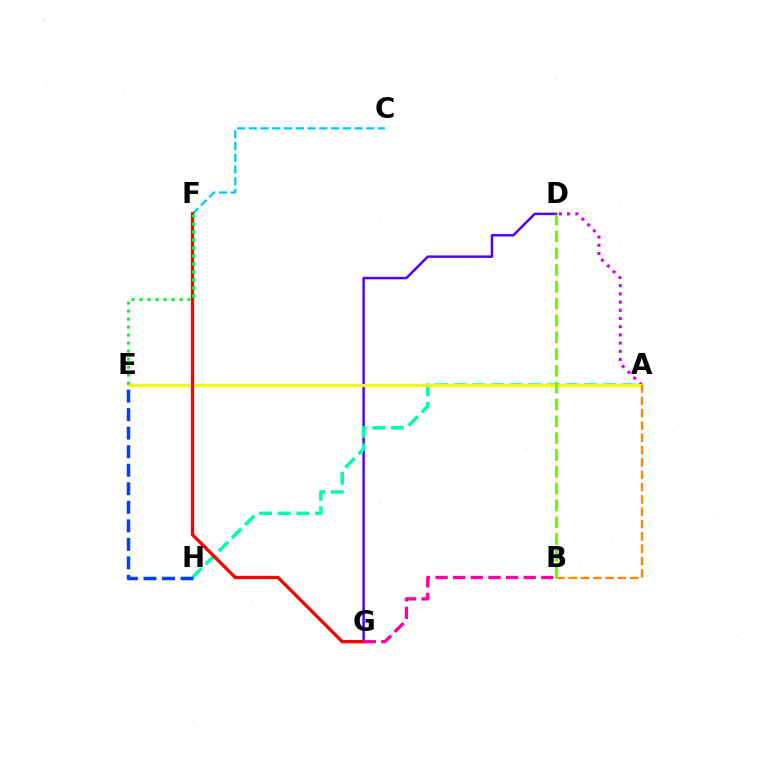{('D', 'G'): [{'color': '#4f00ff', 'line_style': 'solid', 'thickness': 1.78}], ('A', 'H'): [{'color': '#00ffaf', 'line_style': 'dashed', 'thickness': 2.53}], ('A', 'D'): [{'color': '#d600ff', 'line_style': 'dotted', 'thickness': 2.23}], ('C', 'F'): [{'color': '#00c7ff', 'line_style': 'dashed', 'thickness': 1.6}], ('A', 'E'): [{'color': '#eeff00', 'line_style': 'solid', 'thickness': 2.29}], ('F', 'G'): [{'color': '#ff0000', 'line_style': 'solid', 'thickness': 2.38}], ('A', 'B'): [{'color': '#ff8800', 'line_style': 'dashed', 'thickness': 1.67}], ('E', 'H'): [{'color': '#003fff', 'line_style': 'dashed', 'thickness': 2.52}], ('E', 'F'): [{'color': '#00ff27', 'line_style': 'dotted', 'thickness': 2.17}], ('B', 'G'): [{'color': '#ff00a0', 'line_style': 'dashed', 'thickness': 2.4}], ('B', 'D'): [{'color': '#66ff00', 'line_style': 'dashed', 'thickness': 2.28}]}